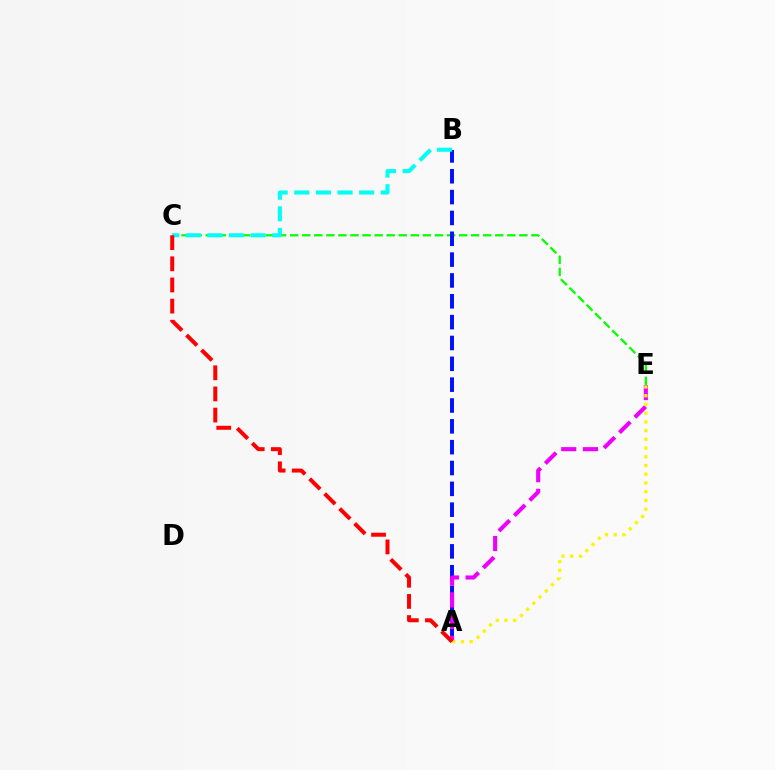{('C', 'E'): [{'color': '#08ff00', 'line_style': 'dashed', 'thickness': 1.64}], ('A', 'B'): [{'color': '#0010ff', 'line_style': 'dashed', 'thickness': 2.83}], ('B', 'C'): [{'color': '#00fff6', 'line_style': 'dashed', 'thickness': 2.94}], ('A', 'E'): [{'color': '#ee00ff', 'line_style': 'dashed', 'thickness': 2.95}, {'color': '#fcf500', 'line_style': 'dotted', 'thickness': 2.37}], ('A', 'C'): [{'color': '#ff0000', 'line_style': 'dashed', 'thickness': 2.87}]}